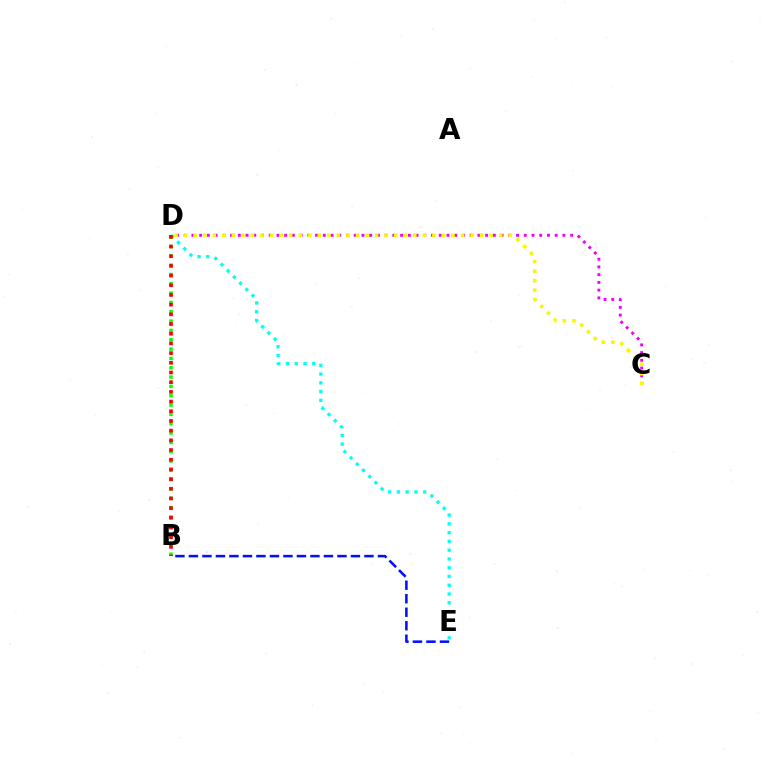{('B', 'E'): [{'color': '#0010ff', 'line_style': 'dashed', 'thickness': 1.83}], ('C', 'D'): [{'color': '#ee00ff', 'line_style': 'dotted', 'thickness': 2.1}, {'color': '#fcf500', 'line_style': 'dotted', 'thickness': 2.59}], ('D', 'E'): [{'color': '#00fff6', 'line_style': 'dotted', 'thickness': 2.38}], ('B', 'D'): [{'color': '#08ff00', 'line_style': 'dotted', 'thickness': 2.53}, {'color': '#ff0000', 'line_style': 'dotted', 'thickness': 2.63}]}